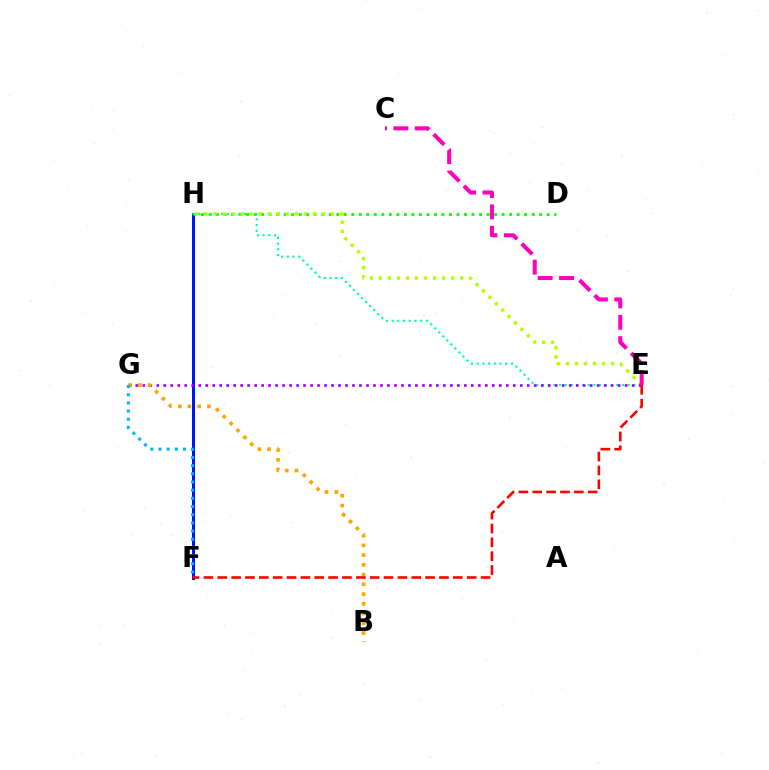{('F', 'H'): [{'color': '#0010ff', 'line_style': 'solid', 'thickness': 2.15}], ('D', 'H'): [{'color': '#08ff00', 'line_style': 'dotted', 'thickness': 2.04}], ('E', 'H'): [{'color': '#00ff9d', 'line_style': 'dotted', 'thickness': 1.55}, {'color': '#b3ff00', 'line_style': 'dotted', 'thickness': 2.46}], ('E', 'G'): [{'color': '#9b00ff', 'line_style': 'dotted', 'thickness': 1.9}], ('B', 'G'): [{'color': '#ffa500', 'line_style': 'dotted', 'thickness': 2.65}], ('F', 'G'): [{'color': '#00b5ff', 'line_style': 'dotted', 'thickness': 2.22}], ('C', 'E'): [{'color': '#ff00bd', 'line_style': 'dashed', 'thickness': 2.9}], ('E', 'F'): [{'color': '#ff0000', 'line_style': 'dashed', 'thickness': 1.88}]}